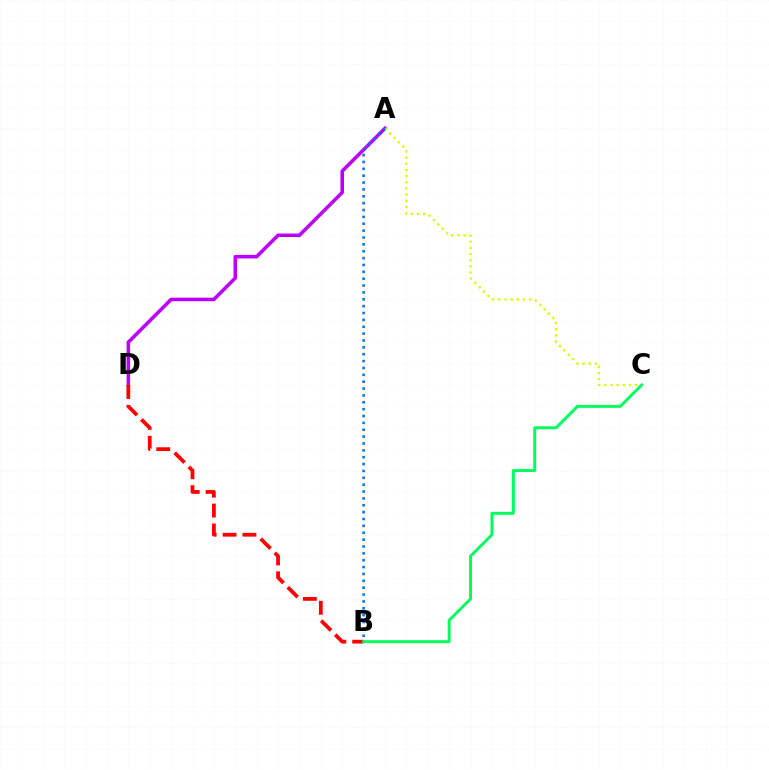{('A', 'D'): [{'color': '#b900ff', 'line_style': 'solid', 'thickness': 2.56}], ('B', 'D'): [{'color': '#ff0000', 'line_style': 'dashed', 'thickness': 2.7}], ('A', 'C'): [{'color': '#d1ff00', 'line_style': 'dotted', 'thickness': 1.68}], ('B', 'C'): [{'color': '#00ff5c', 'line_style': 'solid', 'thickness': 2.14}], ('A', 'B'): [{'color': '#0074ff', 'line_style': 'dotted', 'thickness': 1.87}]}